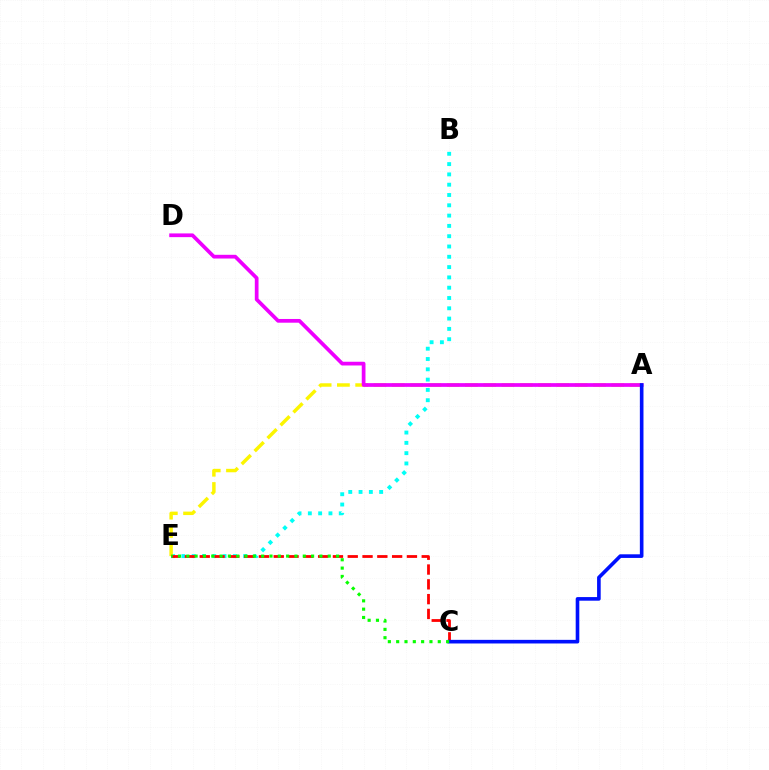{('B', 'E'): [{'color': '#00fff6', 'line_style': 'dotted', 'thickness': 2.8}], ('A', 'E'): [{'color': '#fcf500', 'line_style': 'dashed', 'thickness': 2.48}], ('A', 'D'): [{'color': '#ee00ff', 'line_style': 'solid', 'thickness': 2.68}], ('C', 'E'): [{'color': '#ff0000', 'line_style': 'dashed', 'thickness': 2.01}, {'color': '#08ff00', 'line_style': 'dotted', 'thickness': 2.26}], ('A', 'C'): [{'color': '#0010ff', 'line_style': 'solid', 'thickness': 2.61}]}